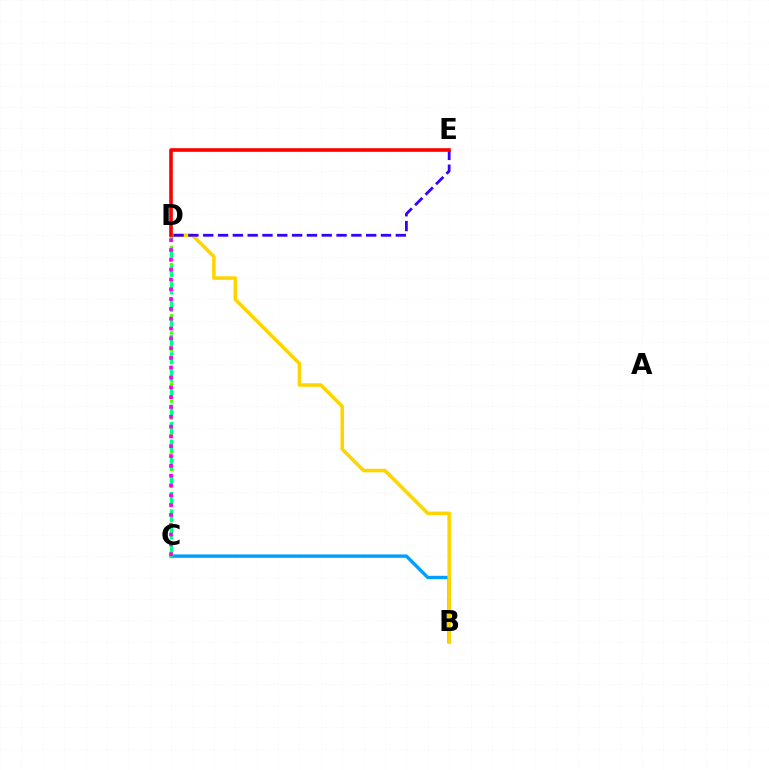{('B', 'C'): [{'color': '#009eff', 'line_style': 'solid', 'thickness': 2.43}], ('B', 'D'): [{'color': '#ffd500', 'line_style': 'solid', 'thickness': 2.56}], ('C', 'D'): [{'color': '#4fff00', 'line_style': 'dotted', 'thickness': 2.32}, {'color': '#00ff86', 'line_style': 'dashed', 'thickness': 2.37}, {'color': '#ff00ed', 'line_style': 'dotted', 'thickness': 2.67}], ('D', 'E'): [{'color': '#3700ff', 'line_style': 'dashed', 'thickness': 2.01}, {'color': '#ff0000', 'line_style': 'solid', 'thickness': 2.61}]}